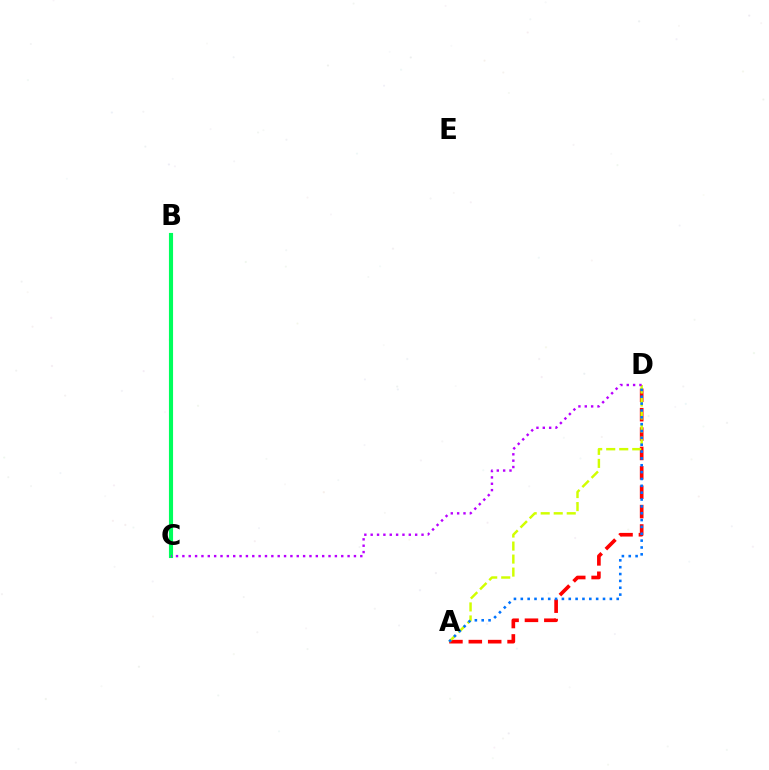{('A', 'D'): [{'color': '#ff0000', 'line_style': 'dashed', 'thickness': 2.63}, {'color': '#d1ff00', 'line_style': 'dashed', 'thickness': 1.77}, {'color': '#0074ff', 'line_style': 'dotted', 'thickness': 1.86}], ('B', 'C'): [{'color': '#00ff5c', 'line_style': 'solid', 'thickness': 2.96}], ('C', 'D'): [{'color': '#b900ff', 'line_style': 'dotted', 'thickness': 1.73}]}